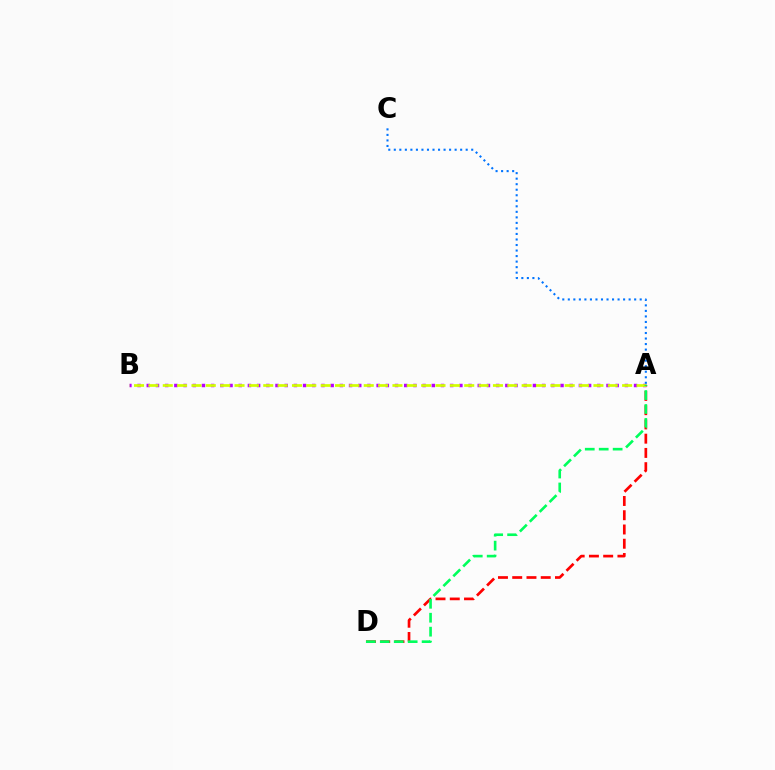{('A', 'D'): [{'color': '#ff0000', 'line_style': 'dashed', 'thickness': 1.94}, {'color': '#00ff5c', 'line_style': 'dashed', 'thickness': 1.89}], ('A', 'B'): [{'color': '#b900ff', 'line_style': 'dotted', 'thickness': 2.5}, {'color': '#d1ff00', 'line_style': 'dashed', 'thickness': 1.95}], ('A', 'C'): [{'color': '#0074ff', 'line_style': 'dotted', 'thickness': 1.5}]}